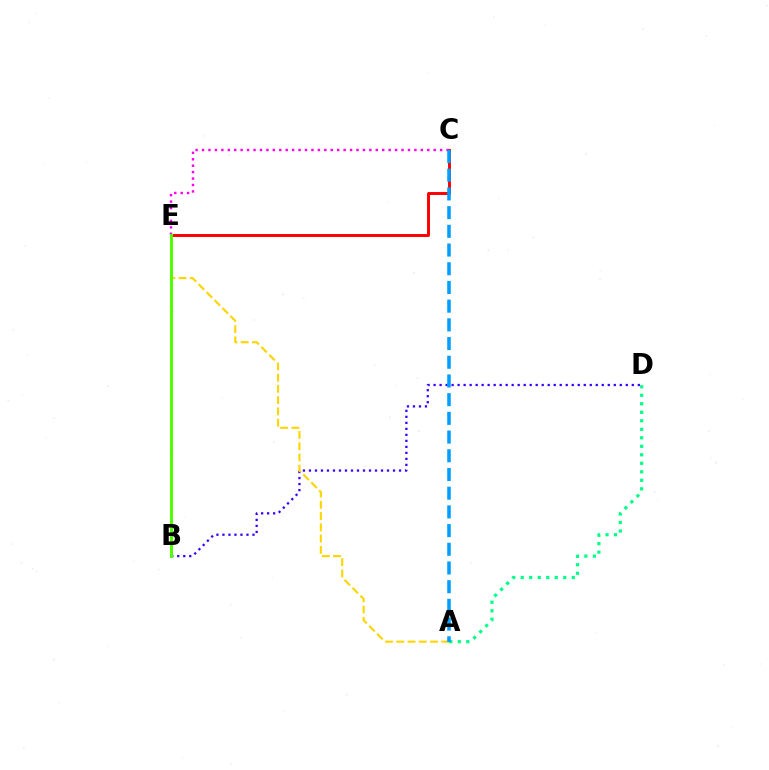{('B', 'D'): [{'color': '#3700ff', 'line_style': 'dotted', 'thickness': 1.63}], ('A', 'E'): [{'color': '#ffd500', 'line_style': 'dashed', 'thickness': 1.53}], ('C', 'E'): [{'color': '#ff0000', 'line_style': 'solid', 'thickness': 2.11}, {'color': '#ff00ed', 'line_style': 'dotted', 'thickness': 1.75}], ('A', 'D'): [{'color': '#00ff86', 'line_style': 'dotted', 'thickness': 2.31}], ('B', 'E'): [{'color': '#4fff00', 'line_style': 'solid', 'thickness': 2.14}], ('A', 'C'): [{'color': '#009eff', 'line_style': 'dashed', 'thickness': 2.54}]}